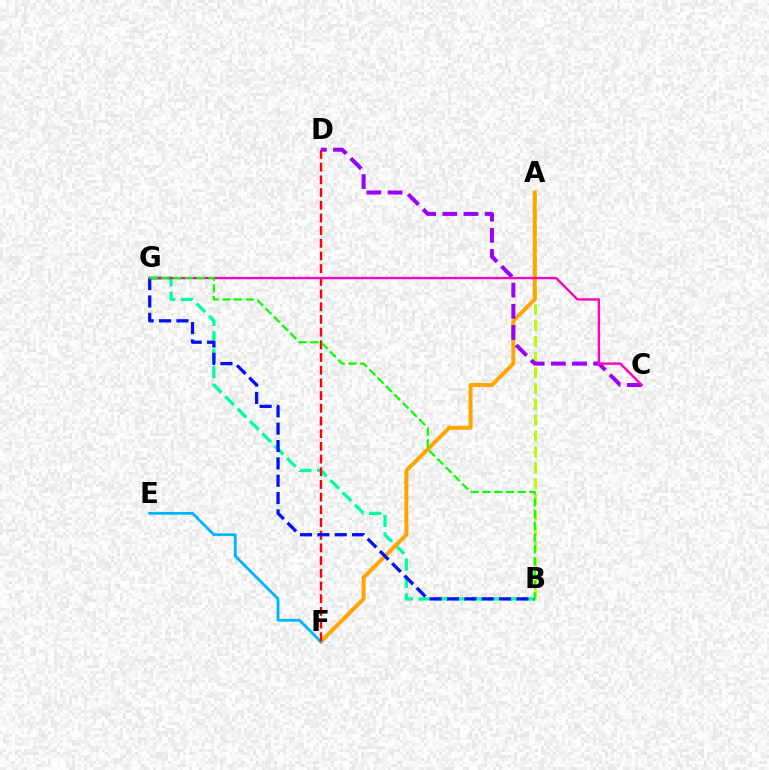{('A', 'B'): [{'color': '#b3ff00', 'line_style': 'dashed', 'thickness': 2.15}], ('B', 'G'): [{'color': '#00ff9d', 'line_style': 'dashed', 'thickness': 2.37}, {'color': '#0010ff', 'line_style': 'dashed', 'thickness': 2.36}, {'color': '#08ff00', 'line_style': 'dashed', 'thickness': 1.6}], ('A', 'F'): [{'color': '#ffa500', 'line_style': 'solid', 'thickness': 2.84}], ('E', 'F'): [{'color': '#00b5ff', 'line_style': 'solid', 'thickness': 2.03}], ('D', 'F'): [{'color': '#ff0000', 'line_style': 'dashed', 'thickness': 1.72}], ('C', 'D'): [{'color': '#9b00ff', 'line_style': 'dashed', 'thickness': 2.88}], ('C', 'G'): [{'color': '#ff00bd', 'line_style': 'solid', 'thickness': 1.7}]}